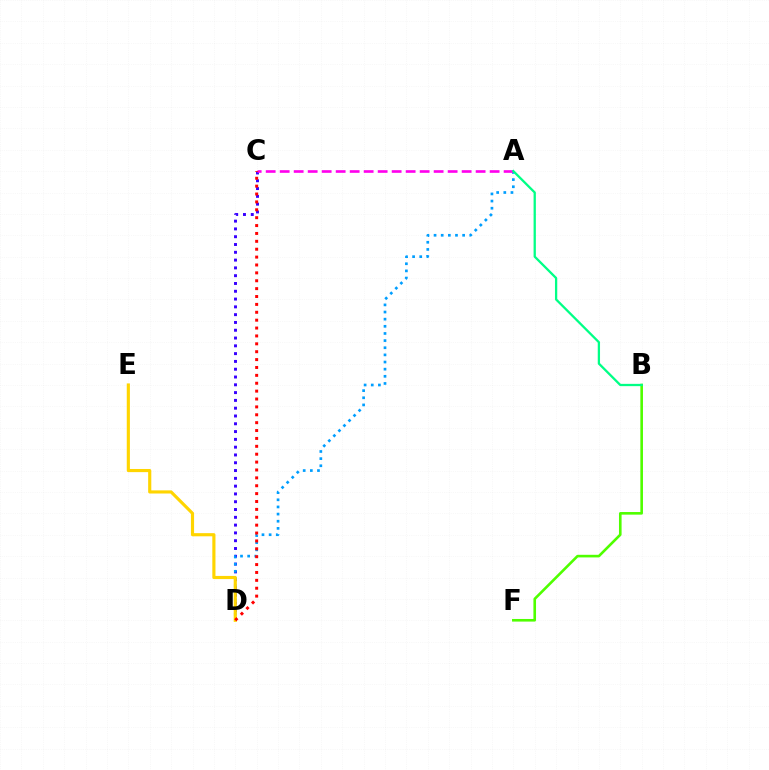{('B', 'F'): [{'color': '#4fff00', 'line_style': 'solid', 'thickness': 1.88}], ('C', 'D'): [{'color': '#3700ff', 'line_style': 'dotted', 'thickness': 2.12}, {'color': '#ff0000', 'line_style': 'dotted', 'thickness': 2.14}], ('A', 'D'): [{'color': '#009eff', 'line_style': 'dotted', 'thickness': 1.94}], ('A', 'C'): [{'color': '#ff00ed', 'line_style': 'dashed', 'thickness': 1.9}], ('A', 'B'): [{'color': '#00ff86', 'line_style': 'solid', 'thickness': 1.65}], ('D', 'E'): [{'color': '#ffd500', 'line_style': 'solid', 'thickness': 2.27}]}